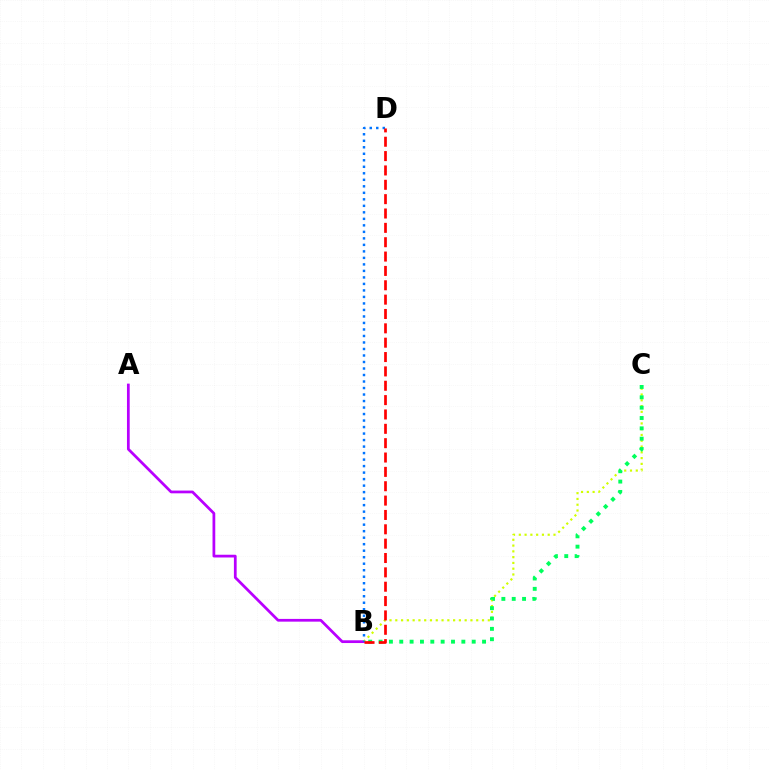{('A', 'B'): [{'color': '#b900ff', 'line_style': 'solid', 'thickness': 1.98}], ('B', 'C'): [{'color': '#d1ff00', 'line_style': 'dotted', 'thickness': 1.57}, {'color': '#00ff5c', 'line_style': 'dotted', 'thickness': 2.81}], ('B', 'D'): [{'color': '#0074ff', 'line_style': 'dotted', 'thickness': 1.77}, {'color': '#ff0000', 'line_style': 'dashed', 'thickness': 1.95}]}